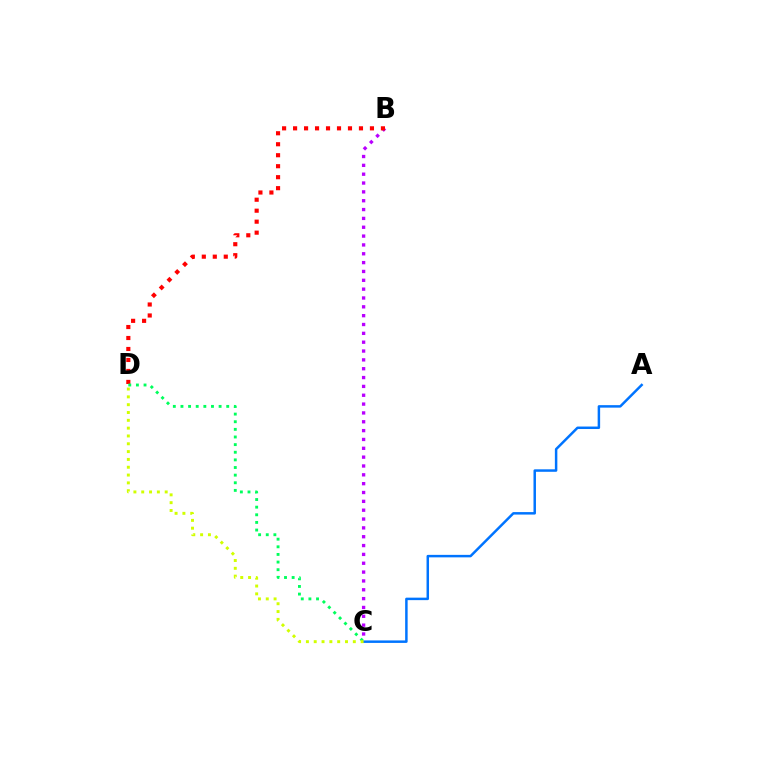{('B', 'C'): [{'color': '#b900ff', 'line_style': 'dotted', 'thickness': 2.4}], ('A', 'C'): [{'color': '#0074ff', 'line_style': 'solid', 'thickness': 1.79}], ('B', 'D'): [{'color': '#ff0000', 'line_style': 'dotted', 'thickness': 2.98}], ('C', 'D'): [{'color': '#00ff5c', 'line_style': 'dotted', 'thickness': 2.07}, {'color': '#d1ff00', 'line_style': 'dotted', 'thickness': 2.12}]}